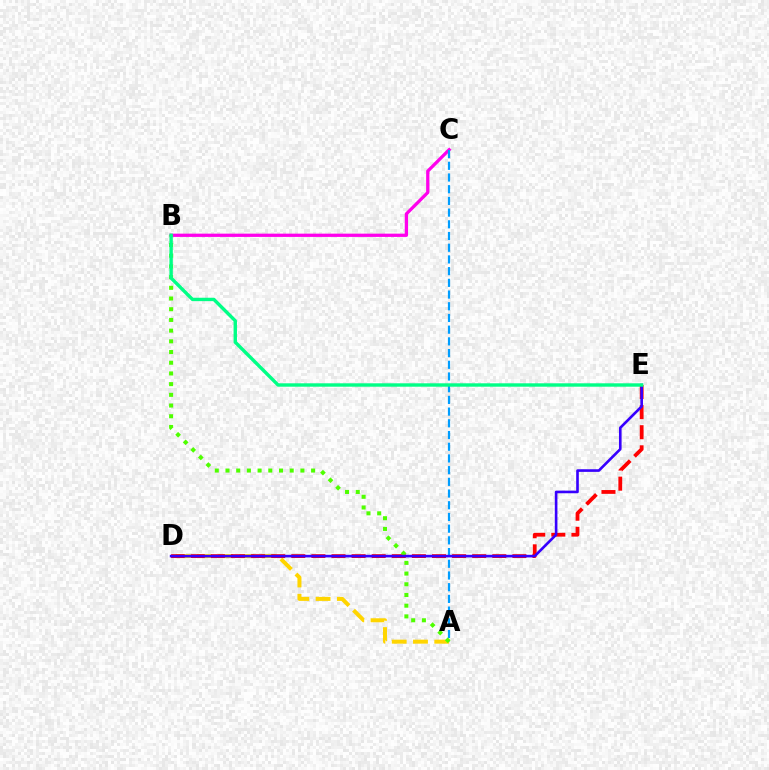{('B', 'C'): [{'color': '#ff00ed', 'line_style': 'solid', 'thickness': 2.35}], ('A', 'D'): [{'color': '#ffd500', 'line_style': 'dashed', 'thickness': 2.89}], ('A', 'C'): [{'color': '#009eff', 'line_style': 'dashed', 'thickness': 1.59}], ('D', 'E'): [{'color': '#ff0000', 'line_style': 'dashed', 'thickness': 2.73}, {'color': '#3700ff', 'line_style': 'solid', 'thickness': 1.89}], ('A', 'B'): [{'color': '#4fff00', 'line_style': 'dotted', 'thickness': 2.91}], ('B', 'E'): [{'color': '#00ff86', 'line_style': 'solid', 'thickness': 2.45}]}